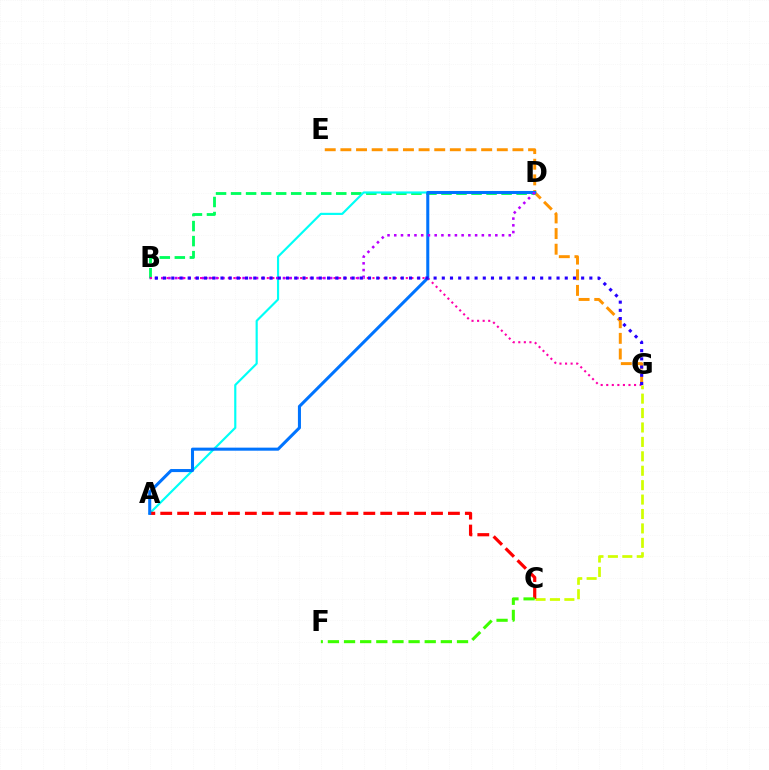{('E', 'G'): [{'color': '#ff9400', 'line_style': 'dashed', 'thickness': 2.12}], ('B', 'D'): [{'color': '#00ff5c', 'line_style': 'dashed', 'thickness': 2.04}, {'color': '#b900ff', 'line_style': 'dotted', 'thickness': 1.83}], ('A', 'D'): [{'color': '#00fff6', 'line_style': 'solid', 'thickness': 1.56}, {'color': '#0074ff', 'line_style': 'solid', 'thickness': 2.2}], ('B', 'G'): [{'color': '#ff00ac', 'line_style': 'dotted', 'thickness': 1.51}, {'color': '#2500ff', 'line_style': 'dotted', 'thickness': 2.23}], ('C', 'G'): [{'color': '#d1ff00', 'line_style': 'dashed', 'thickness': 1.96}], ('A', 'C'): [{'color': '#ff0000', 'line_style': 'dashed', 'thickness': 2.3}], ('C', 'F'): [{'color': '#3dff00', 'line_style': 'dashed', 'thickness': 2.19}]}